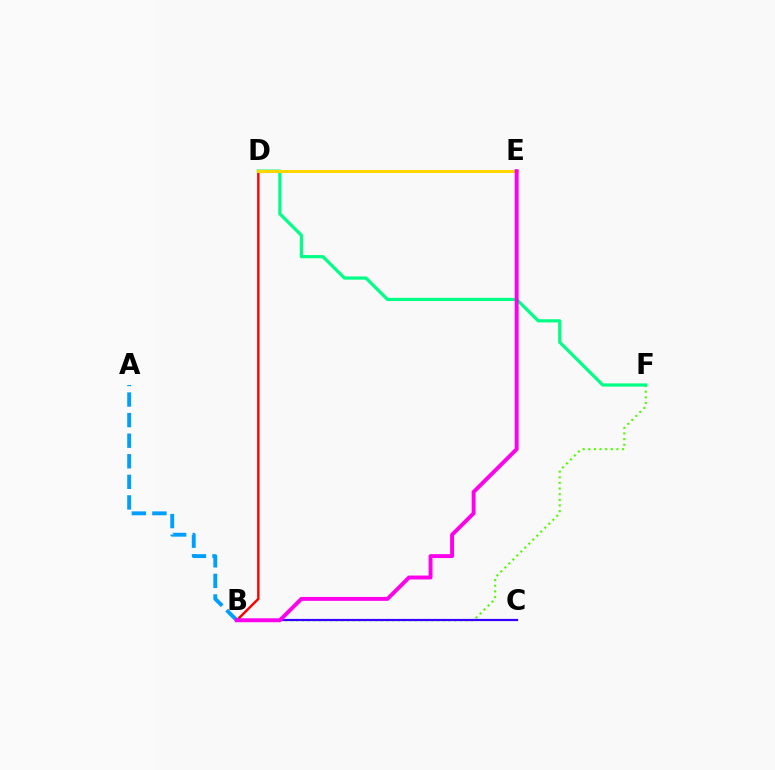{('B', 'F'): [{'color': '#4fff00', 'line_style': 'dotted', 'thickness': 1.53}], ('B', 'C'): [{'color': '#3700ff', 'line_style': 'solid', 'thickness': 1.58}], ('B', 'D'): [{'color': '#ff0000', 'line_style': 'solid', 'thickness': 1.75}], ('A', 'B'): [{'color': '#009eff', 'line_style': 'dashed', 'thickness': 2.8}], ('D', 'F'): [{'color': '#00ff86', 'line_style': 'solid', 'thickness': 2.31}], ('D', 'E'): [{'color': '#ffd500', 'line_style': 'solid', 'thickness': 2.2}], ('B', 'E'): [{'color': '#ff00ed', 'line_style': 'solid', 'thickness': 2.82}]}